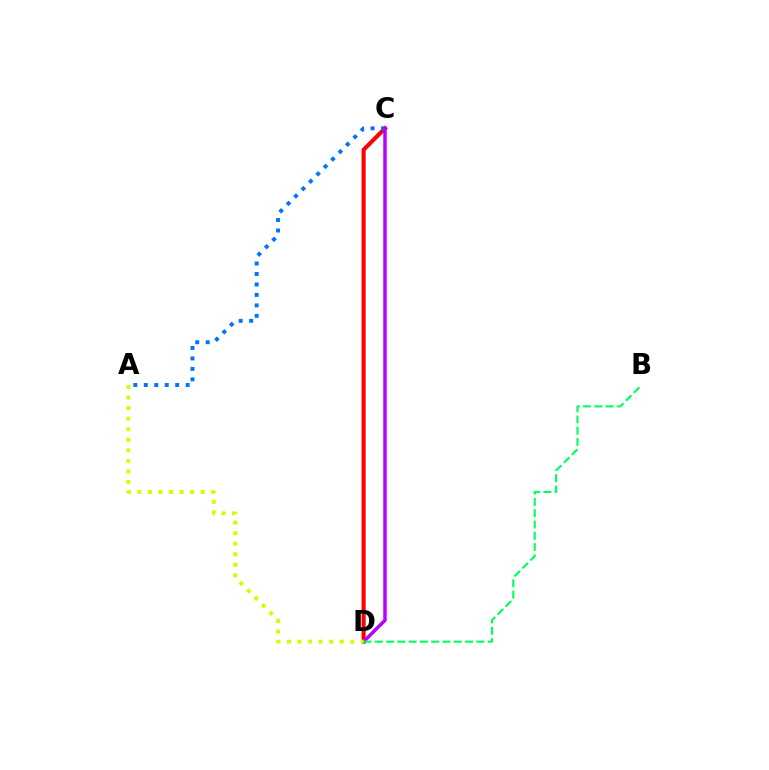{('C', 'D'): [{'color': '#ff0000', 'line_style': 'solid', 'thickness': 2.94}, {'color': '#b900ff', 'line_style': 'solid', 'thickness': 2.5}], ('A', 'C'): [{'color': '#0074ff', 'line_style': 'dotted', 'thickness': 2.84}], ('B', 'D'): [{'color': '#00ff5c', 'line_style': 'dashed', 'thickness': 1.53}], ('A', 'D'): [{'color': '#d1ff00', 'line_style': 'dotted', 'thickness': 2.87}]}